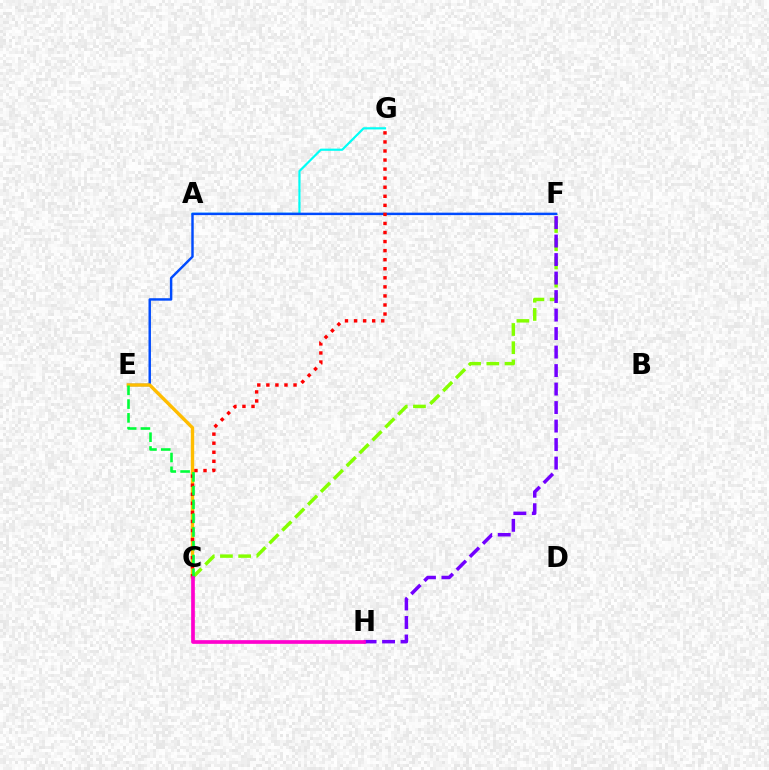{('C', 'F'): [{'color': '#84ff00', 'line_style': 'dashed', 'thickness': 2.47}], ('A', 'G'): [{'color': '#00fff6', 'line_style': 'solid', 'thickness': 1.57}], ('E', 'F'): [{'color': '#004bff', 'line_style': 'solid', 'thickness': 1.76}], ('F', 'H'): [{'color': '#7200ff', 'line_style': 'dashed', 'thickness': 2.51}], ('C', 'E'): [{'color': '#ffbd00', 'line_style': 'solid', 'thickness': 2.43}, {'color': '#00ff39', 'line_style': 'dashed', 'thickness': 1.87}], ('C', 'G'): [{'color': '#ff0000', 'line_style': 'dotted', 'thickness': 2.46}], ('C', 'H'): [{'color': '#ff00cf', 'line_style': 'solid', 'thickness': 2.65}]}